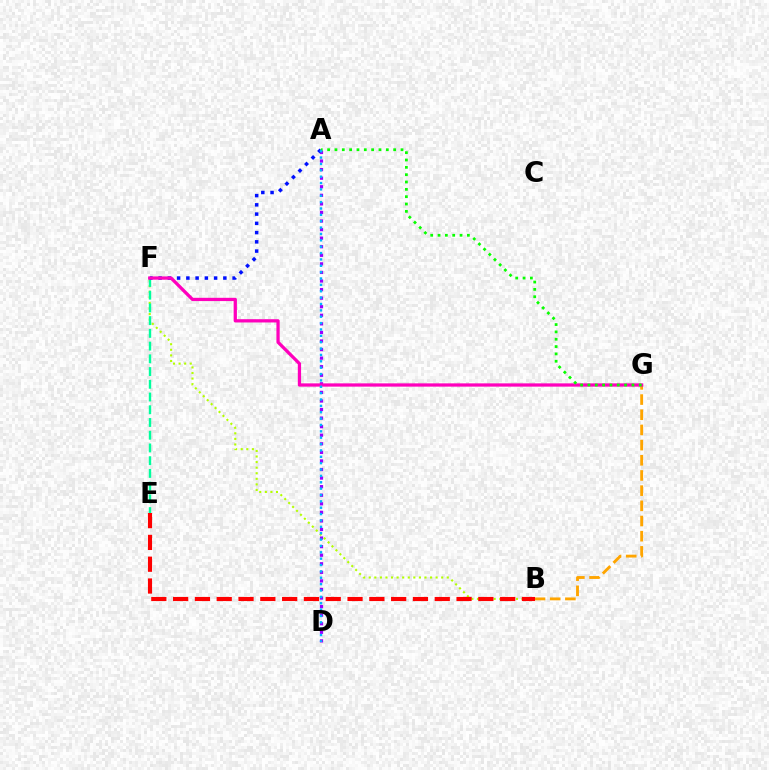{('A', 'D'): [{'color': '#9b00ff', 'line_style': 'dotted', 'thickness': 2.33}, {'color': '#00b5ff', 'line_style': 'dotted', 'thickness': 1.73}], ('B', 'F'): [{'color': '#b3ff00', 'line_style': 'dotted', 'thickness': 1.51}], ('B', 'G'): [{'color': '#ffa500', 'line_style': 'dashed', 'thickness': 2.06}], ('E', 'F'): [{'color': '#00ff9d', 'line_style': 'dashed', 'thickness': 1.73}], ('A', 'F'): [{'color': '#0010ff', 'line_style': 'dotted', 'thickness': 2.51}], ('F', 'G'): [{'color': '#ff00bd', 'line_style': 'solid', 'thickness': 2.35}], ('B', 'E'): [{'color': '#ff0000', 'line_style': 'dashed', 'thickness': 2.96}], ('A', 'G'): [{'color': '#08ff00', 'line_style': 'dotted', 'thickness': 1.99}]}